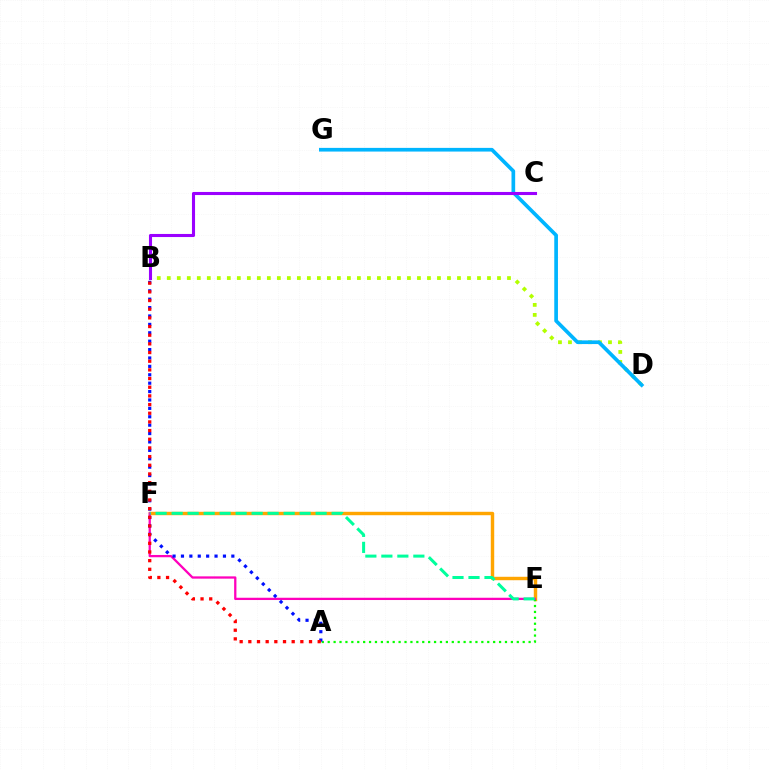{('E', 'F'): [{'color': '#ffa500', 'line_style': 'solid', 'thickness': 2.47}, {'color': '#ff00bd', 'line_style': 'solid', 'thickness': 1.64}, {'color': '#00ff9d', 'line_style': 'dashed', 'thickness': 2.17}], ('A', 'E'): [{'color': '#08ff00', 'line_style': 'dotted', 'thickness': 1.61}], ('B', 'D'): [{'color': '#b3ff00', 'line_style': 'dotted', 'thickness': 2.72}], ('A', 'B'): [{'color': '#0010ff', 'line_style': 'dotted', 'thickness': 2.28}, {'color': '#ff0000', 'line_style': 'dotted', 'thickness': 2.36}], ('D', 'G'): [{'color': '#00b5ff', 'line_style': 'solid', 'thickness': 2.65}], ('B', 'C'): [{'color': '#9b00ff', 'line_style': 'solid', 'thickness': 2.22}]}